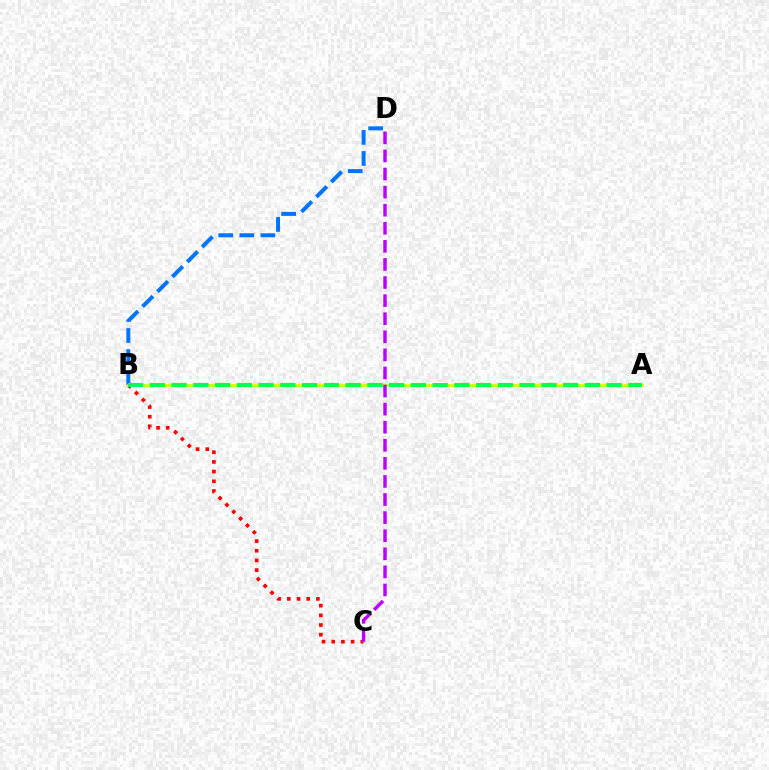{('B', 'C'): [{'color': '#ff0000', 'line_style': 'dotted', 'thickness': 2.63}], ('B', 'D'): [{'color': '#0074ff', 'line_style': 'dashed', 'thickness': 2.86}], ('A', 'B'): [{'color': '#d1ff00', 'line_style': 'solid', 'thickness': 1.98}, {'color': '#00ff5c', 'line_style': 'dashed', 'thickness': 2.96}], ('C', 'D'): [{'color': '#b900ff', 'line_style': 'dashed', 'thickness': 2.46}]}